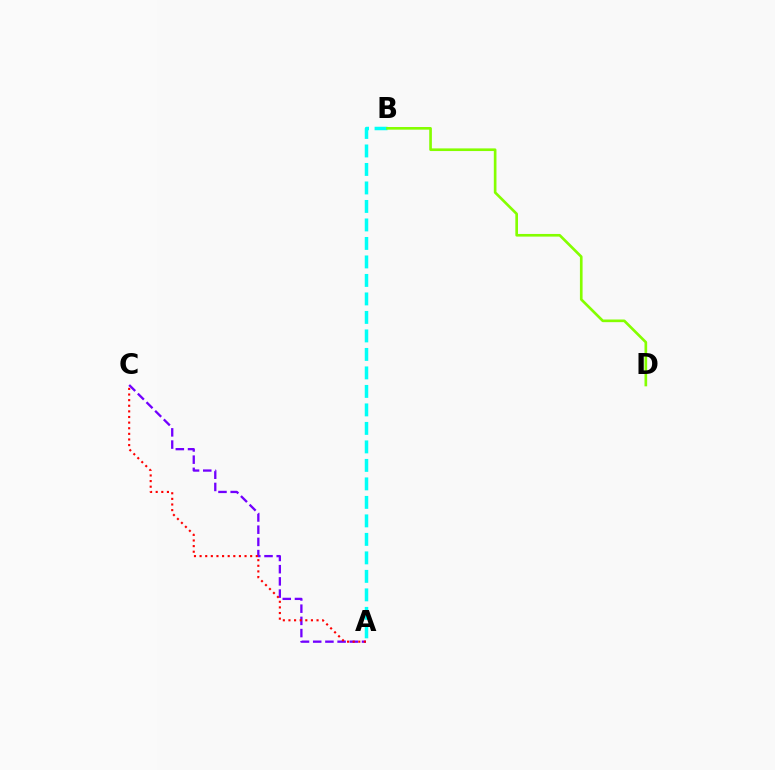{('A', 'C'): [{'color': '#7200ff', 'line_style': 'dashed', 'thickness': 1.66}, {'color': '#ff0000', 'line_style': 'dotted', 'thickness': 1.53}], ('A', 'B'): [{'color': '#00fff6', 'line_style': 'dashed', 'thickness': 2.51}], ('B', 'D'): [{'color': '#84ff00', 'line_style': 'solid', 'thickness': 1.91}]}